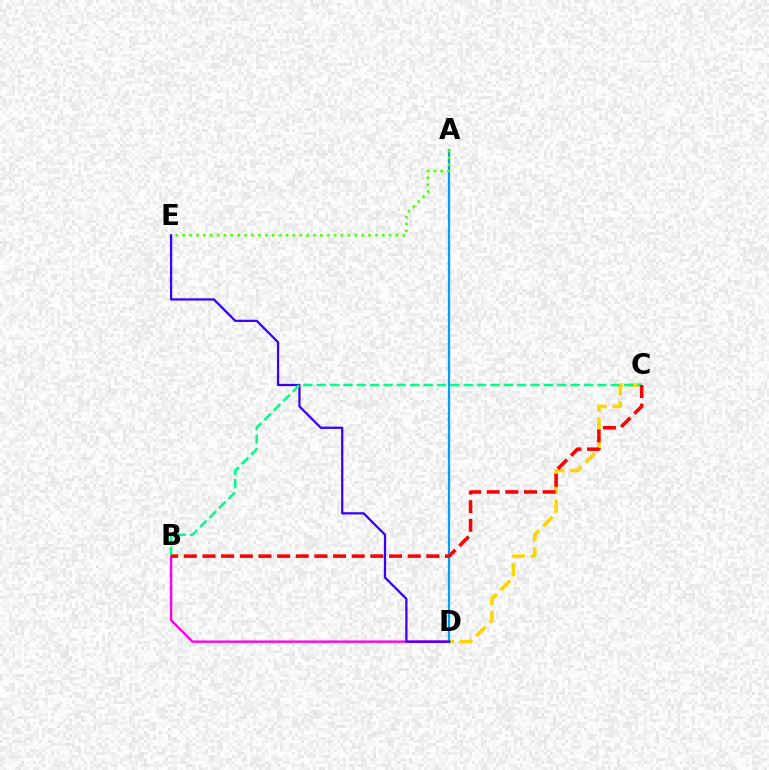{('B', 'D'): [{'color': '#ff00ed', 'line_style': 'solid', 'thickness': 1.7}], ('C', 'D'): [{'color': '#ffd500', 'line_style': 'dashed', 'thickness': 2.55}], ('A', 'D'): [{'color': '#009eff', 'line_style': 'solid', 'thickness': 1.62}], ('A', 'E'): [{'color': '#4fff00', 'line_style': 'dotted', 'thickness': 1.87}], ('D', 'E'): [{'color': '#3700ff', 'line_style': 'solid', 'thickness': 1.62}], ('B', 'C'): [{'color': '#00ff86', 'line_style': 'dashed', 'thickness': 1.82}, {'color': '#ff0000', 'line_style': 'dashed', 'thickness': 2.53}]}